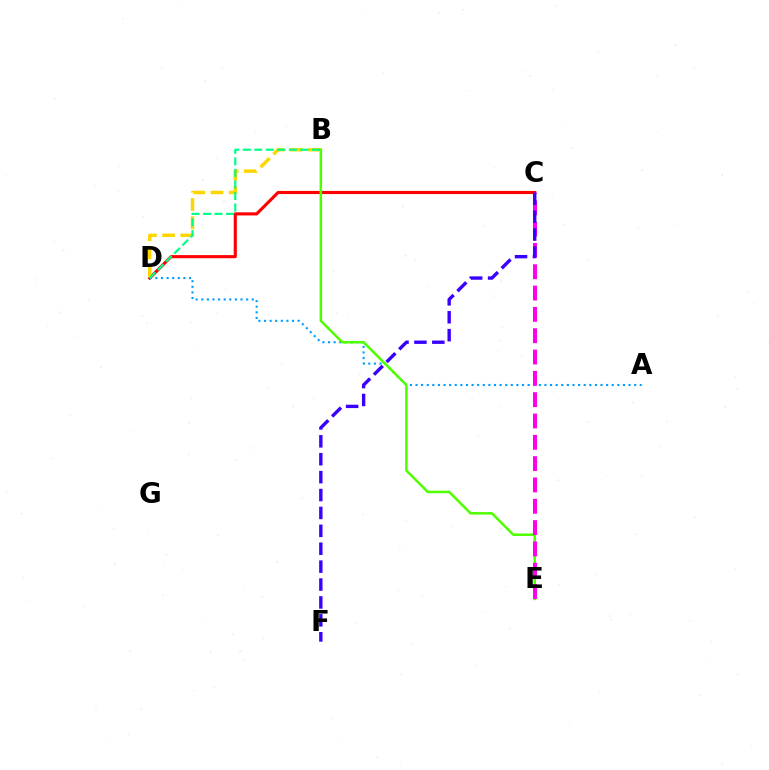{('C', 'D'): [{'color': '#ff0000', 'line_style': 'solid', 'thickness': 2.24}], ('B', 'D'): [{'color': '#ffd500', 'line_style': 'dashed', 'thickness': 2.48}, {'color': '#00ff86', 'line_style': 'dashed', 'thickness': 1.57}], ('A', 'D'): [{'color': '#009eff', 'line_style': 'dotted', 'thickness': 1.52}], ('B', 'E'): [{'color': '#4fff00', 'line_style': 'solid', 'thickness': 1.82}], ('C', 'E'): [{'color': '#ff00ed', 'line_style': 'dashed', 'thickness': 2.9}], ('C', 'F'): [{'color': '#3700ff', 'line_style': 'dashed', 'thickness': 2.43}]}